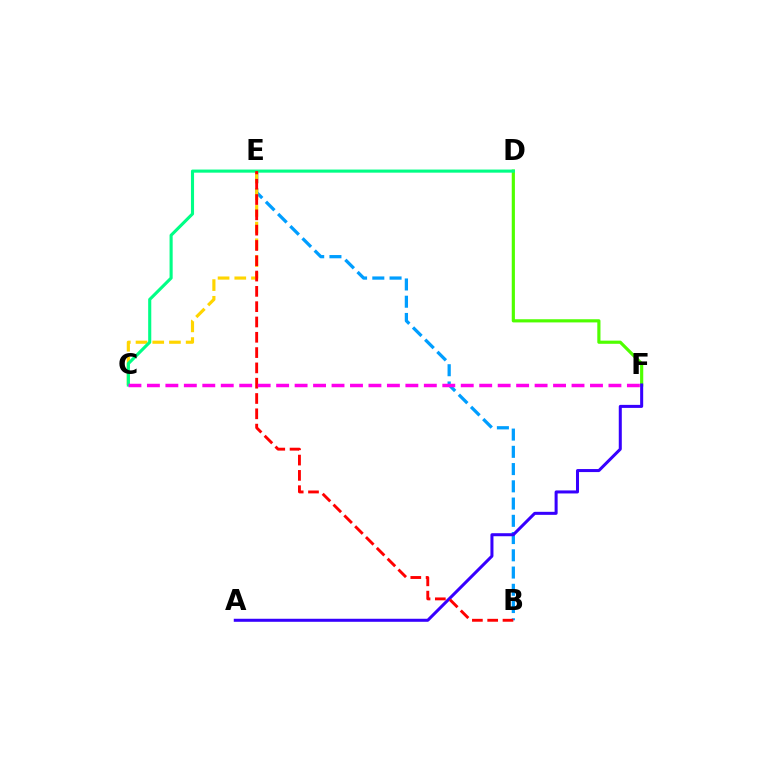{('D', 'F'): [{'color': '#4fff00', 'line_style': 'solid', 'thickness': 2.28}], ('B', 'E'): [{'color': '#009eff', 'line_style': 'dashed', 'thickness': 2.34}, {'color': '#ff0000', 'line_style': 'dashed', 'thickness': 2.08}], ('C', 'E'): [{'color': '#ffd500', 'line_style': 'dashed', 'thickness': 2.27}], ('C', 'D'): [{'color': '#00ff86', 'line_style': 'solid', 'thickness': 2.24}], ('A', 'F'): [{'color': '#3700ff', 'line_style': 'solid', 'thickness': 2.18}], ('C', 'F'): [{'color': '#ff00ed', 'line_style': 'dashed', 'thickness': 2.51}]}